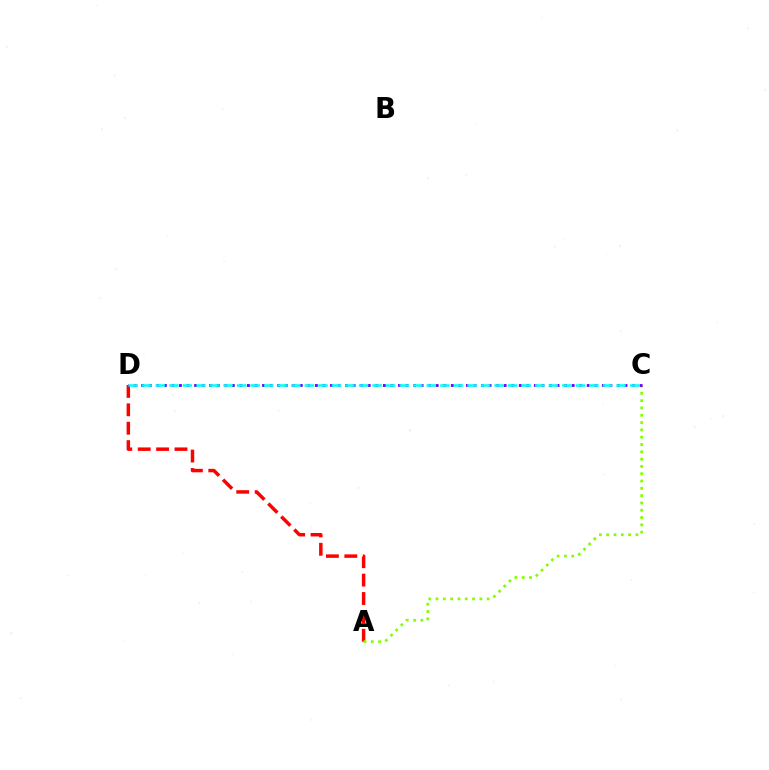{('A', 'D'): [{'color': '#ff0000', 'line_style': 'dashed', 'thickness': 2.5}], ('A', 'C'): [{'color': '#84ff00', 'line_style': 'dotted', 'thickness': 1.98}], ('C', 'D'): [{'color': '#7200ff', 'line_style': 'dotted', 'thickness': 2.05}, {'color': '#00fff6', 'line_style': 'dashed', 'thickness': 1.84}]}